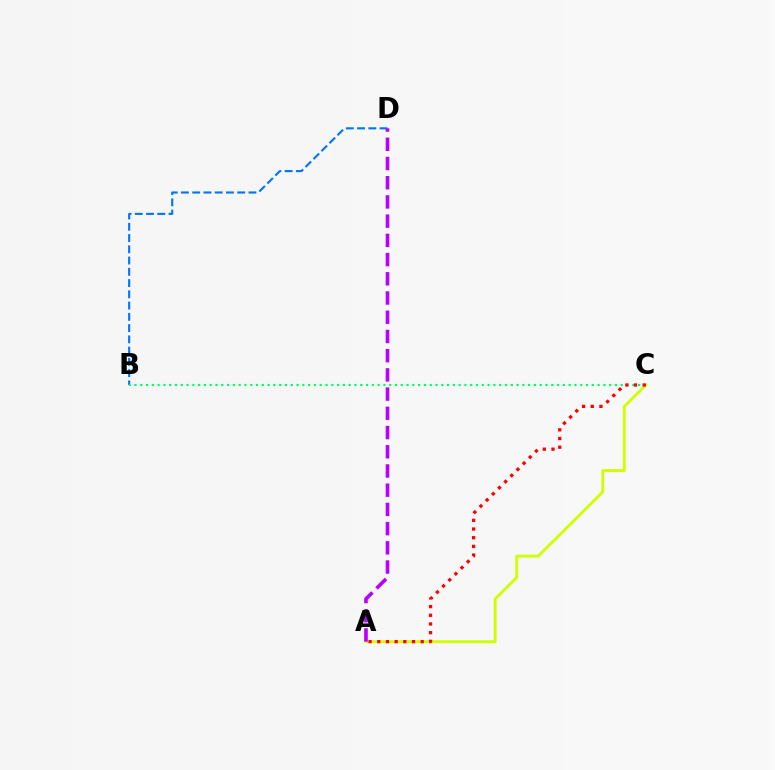{('B', 'D'): [{'color': '#0074ff', 'line_style': 'dashed', 'thickness': 1.53}], ('A', 'C'): [{'color': '#d1ff00', 'line_style': 'solid', 'thickness': 2.07}, {'color': '#ff0000', 'line_style': 'dotted', 'thickness': 2.36}], ('B', 'C'): [{'color': '#00ff5c', 'line_style': 'dotted', 'thickness': 1.57}], ('A', 'D'): [{'color': '#b900ff', 'line_style': 'dashed', 'thickness': 2.61}]}